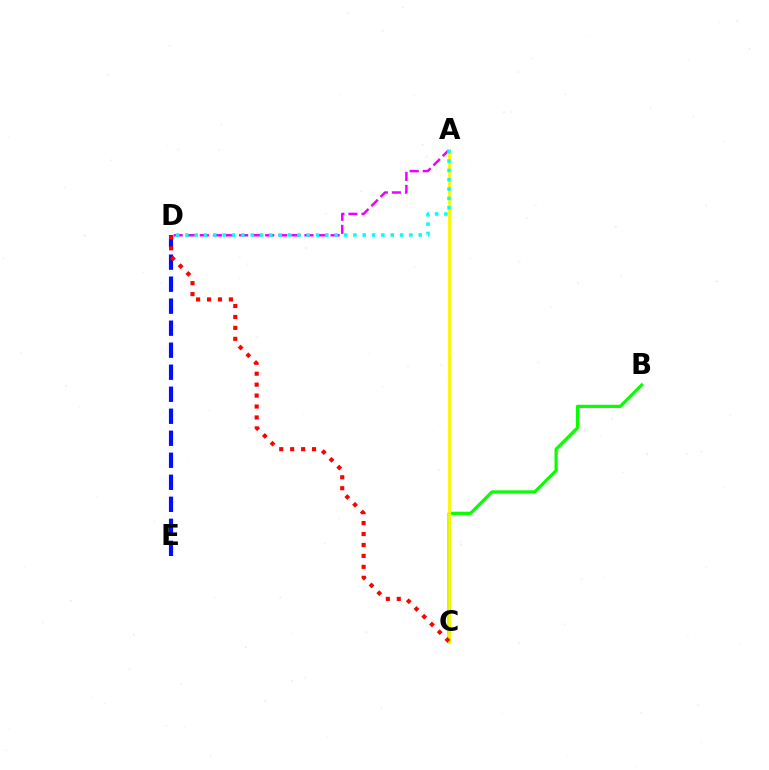{('D', 'E'): [{'color': '#0010ff', 'line_style': 'dashed', 'thickness': 2.99}], ('B', 'C'): [{'color': '#08ff00', 'line_style': 'solid', 'thickness': 2.33}], ('A', 'D'): [{'color': '#ee00ff', 'line_style': 'dashed', 'thickness': 1.78}, {'color': '#00fff6', 'line_style': 'dotted', 'thickness': 2.54}], ('A', 'C'): [{'color': '#fcf500', 'line_style': 'solid', 'thickness': 2.04}], ('C', 'D'): [{'color': '#ff0000', 'line_style': 'dotted', 'thickness': 2.97}]}